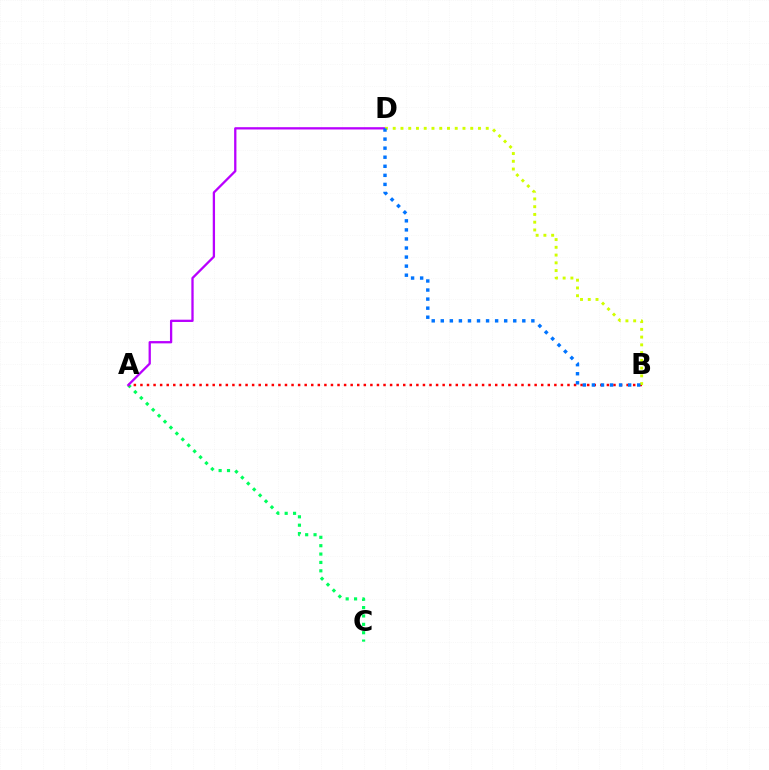{('A', 'C'): [{'color': '#00ff5c', 'line_style': 'dotted', 'thickness': 2.28}], ('A', 'B'): [{'color': '#ff0000', 'line_style': 'dotted', 'thickness': 1.79}], ('A', 'D'): [{'color': '#b900ff', 'line_style': 'solid', 'thickness': 1.65}], ('B', 'D'): [{'color': '#d1ff00', 'line_style': 'dotted', 'thickness': 2.11}, {'color': '#0074ff', 'line_style': 'dotted', 'thickness': 2.46}]}